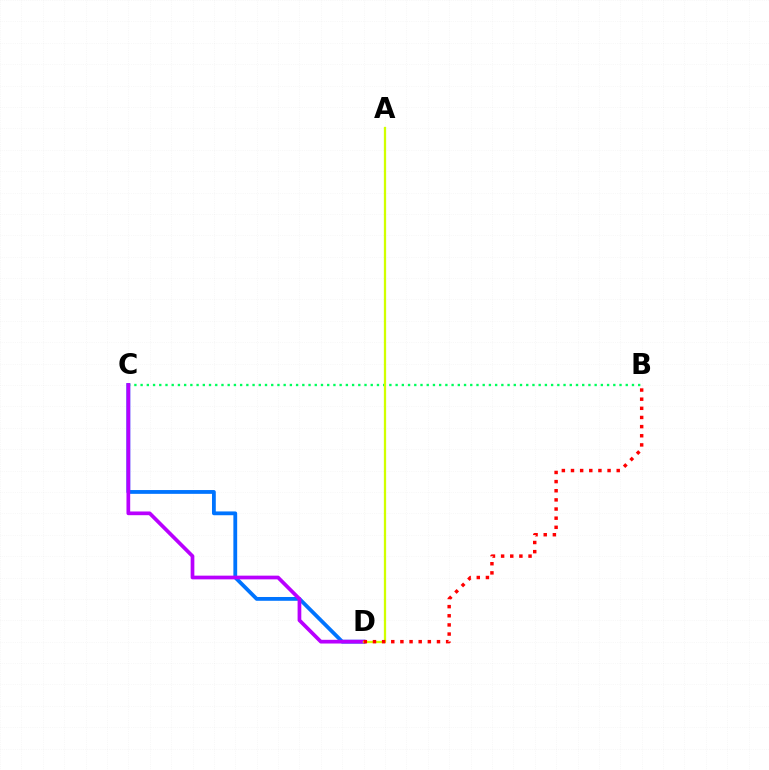{('C', 'D'): [{'color': '#0074ff', 'line_style': 'solid', 'thickness': 2.73}, {'color': '#b900ff', 'line_style': 'solid', 'thickness': 2.67}], ('B', 'C'): [{'color': '#00ff5c', 'line_style': 'dotted', 'thickness': 1.69}], ('A', 'D'): [{'color': '#d1ff00', 'line_style': 'solid', 'thickness': 1.64}], ('B', 'D'): [{'color': '#ff0000', 'line_style': 'dotted', 'thickness': 2.48}]}